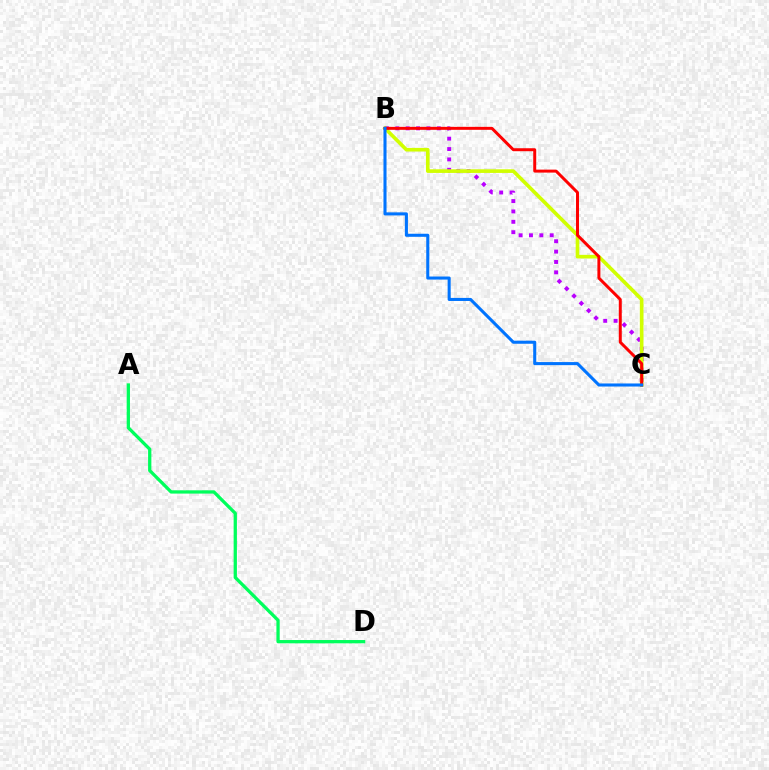{('B', 'C'): [{'color': '#b900ff', 'line_style': 'dotted', 'thickness': 2.82}, {'color': '#d1ff00', 'line_style': 'solid', 'thickness': 2.62}, {'color': '#ff0000', 'line_style': 'solid', 'thickness': 2.14}, {'color': '#0074ff', 'line_style': 'solid', 'thickness': 2.21}], ('A', 'D'): [{'color': '#00ff5c', 'line_style': 'solid', 'thickness': 2.36}]}